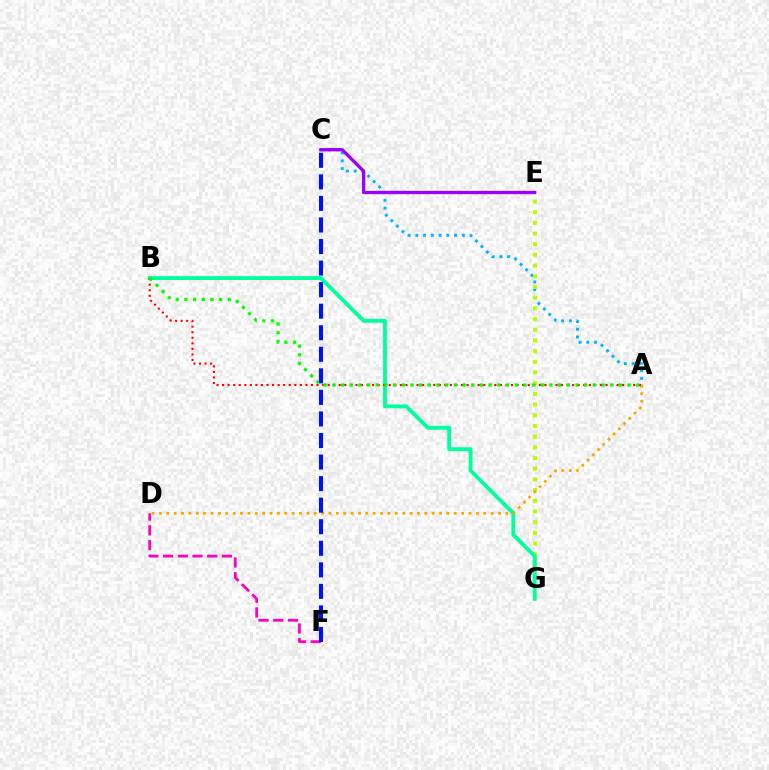{('A', 'C'): [{'color': '#00b5ff', 'line_style': 'dotted', 'thickness': 2.11}], ('E', 'G'): [{'color': '#b3ff00', 'line_style': 'dotted', 'thickness': 2.9}], ('B', 'G'): [{'color': '#00ff9d', 'line_style': 'solid', 'thickness': 2.78}], ('A', 'D'): [{'color': '#ffa500', 'line_style': 'dotted', 'thickness': 2.0}], ('C', 'E'): [{'color': '#9b00ff', 'line_style': 'solid', 'thickness': 2.38}], ('A', 'B'): [{'color': '#ff0000', 'line_style': 'dotted', 'thickness': 1.51}, {'color': '#08ff00', 'line_style': 'dotted', 'thickness': 2.36}], ('D', 'F'): [{'color': '#ff00bd', 'line_style': 'dashed', 'thickness': 2.0}], ('C', 'F'): [{'color': '#0010ff', 'line_style': 'dashed', 'thickness': 2.93}]}